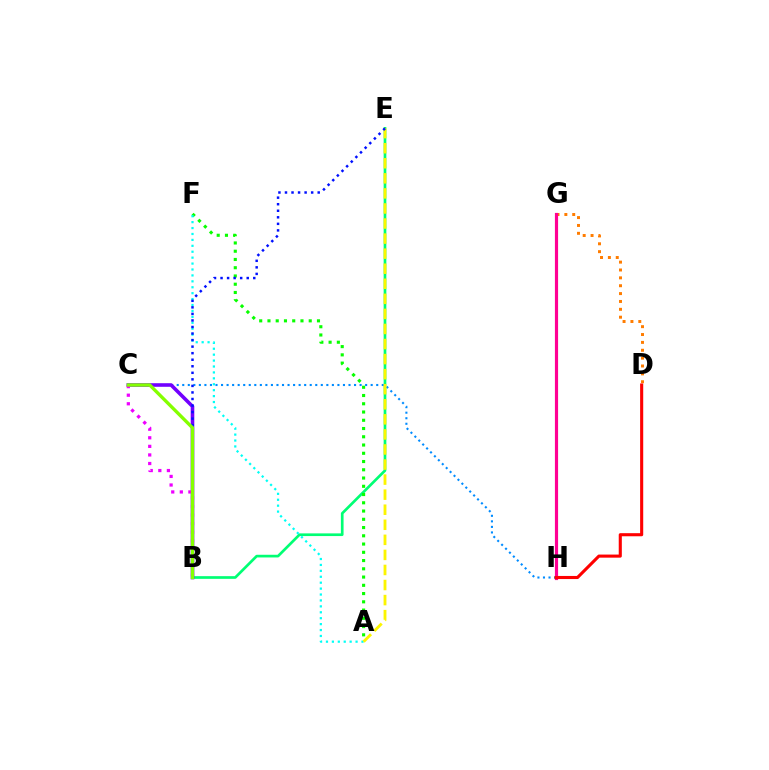{('D', 'G'): [{'color': '#ff7c00', 'line_style': 'dotted', 'thickness': 2.14}], ('B', 'E'): [{'color': '#00ff74', 'line_style': 'solid', 'thickness': 1.93}, {'color': '#0010ff', 'line_style': 'dotted', 'thickness': 1.78}], ('A', 'F'): [{'color': '#08ff00', 'line_style': 'dotted', 'thickness': 2.24}, {'color': '#00fff6', 'line_style': 'dotted', 'thickness': 1.61}], ('C', 'H'): [{'color': '#008cff', 'line_style': 'dotted', 'thickness': 1.51}], ('G', 'H'): [{'color': '#ff0094', 'line_style': 'solid', 'thickness': 2.28}], ('A', 'E'): [{'color': '#fcf500', 'line_style': 'dashed', 'thickness': 2.05}], ('D', 'H'): [{'color': '#ff0000', 'line_style': 'solid', 'thickness': 2.23}], ('B', 'C'): [{'color': '#7200ff', 'line_style': 'solid', 'thickness': 2.58}, {'color': '#ee00ff', 'line_style': 'dotted', 'thickness': 2.33}, {'color': '#84ff00', 'line_style': 'solid', 'thickness': 2.41}]}